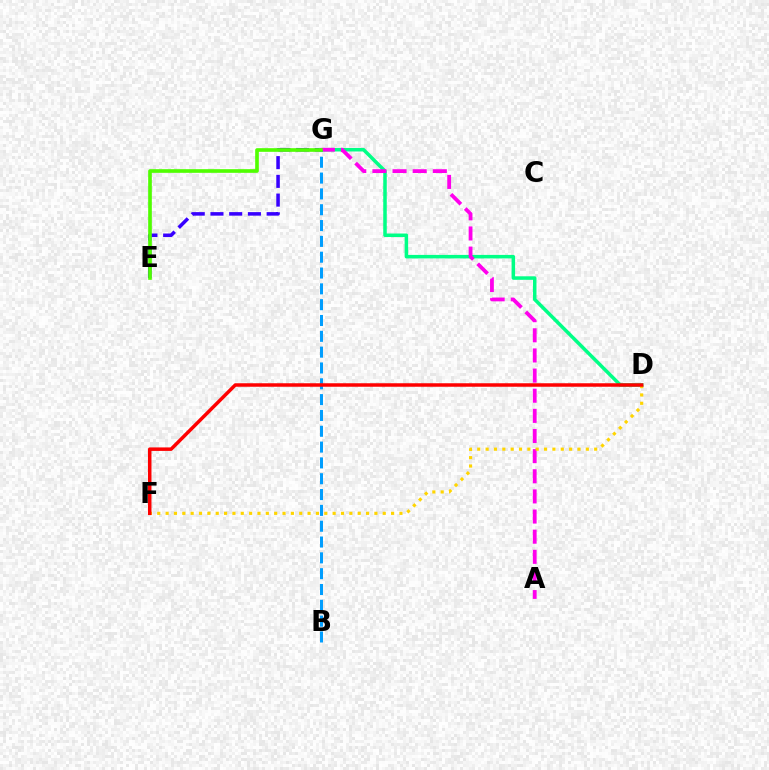{('E', 'G'): [{'color': '#3700ff', 'line_style': 'dashed', 'thickness': 2.54}, {'color': '#4fff00', 'line_style': 'solid', 'thickness': 2.63}], ('D', 'G'): [{'color': '#00ff86', 'line_style': 'solid', 'thickness': 2.53}], ('A', 'G'): [{'color': '#ff00ed', 'line_style': 'dashed', 'thickness': 2.74}], ('B', 'G'): [{'color': '#009eff', 'line_style': 'dashed', 'thickness': 2.15}], ('D', 'F'): [{'color': '#ffd500', 'line_style': 'dotted', 'thickness': 2.27}, {'color': '#ff0000', 'line_style': 'solid', 'thickness': 2.52}]}